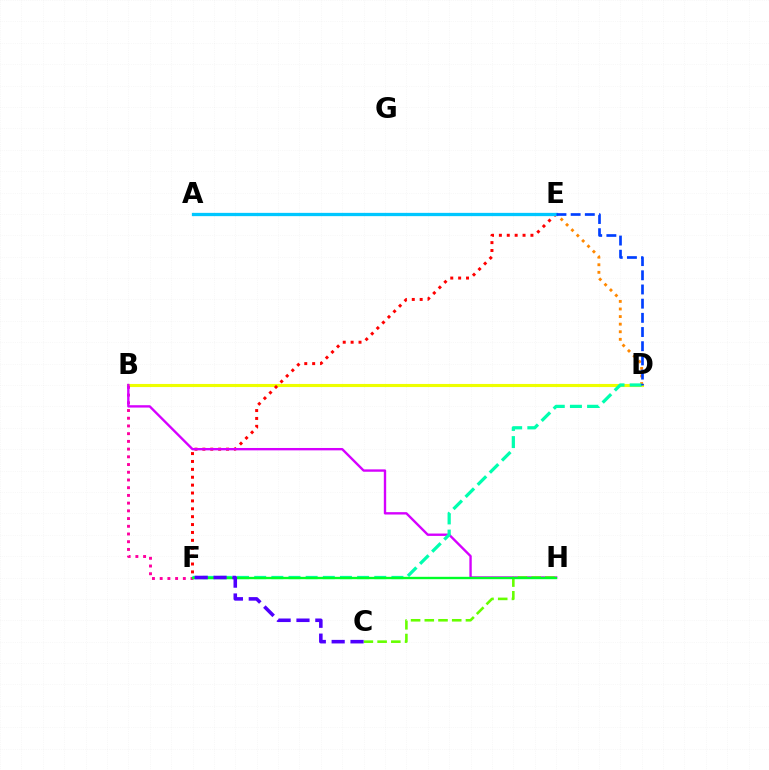{('D', 'E'): [{'color': '#ff8800', 'line_style': 'dotted', 'thickness': 2.06}, {'color': '#003fff', 'line_style': 'dashed', 'thickness': 1.93}], ('B', 'D'): [{'color': '#eeff00', 'line_style': 'solid', 'thickness': 2.24}], ('B', 'F'): [{'color': '#ff00a0', 'line_style': 'dotted', 'thickness': 2.1}], ('E', 'F'): [{'color': '#ff0000', 'line_style': 'dotted', 'thickness': 2.14}], ('B', 'H'): [{'color': '#d600ff', 'line_style': 'solid', 'thickness': 1.71}], ('A', 'E'): [{'color': '#00c7ff', 'line_style': 'solid', 'thickness': 2.36}], ('D', 'F'): [{'color': '#00ffaf', 'line_style': 'dashed', 'thickness': 2.33}], ('C', 'H'): [{'color': '#66ff00', 'line_style': 'dashed', 'thickness': 1.86}], ('F', 'H'): [{'color': '#00ff27', 'line_style': 'solid', 'thickness': 1.7}], ('C', 'F'): [{'color': '#4f00ff', 'line_style': 'dashed', 'thickness': 2.56}]}